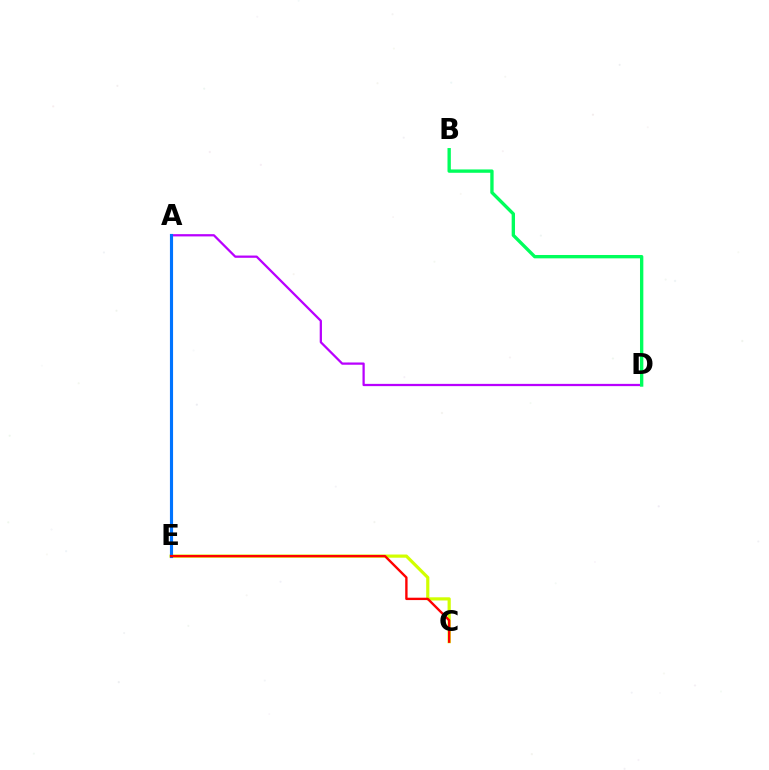{('A', 'D'): [{'color': '#b900ff', 'line_style': 'solid', 'thickness': 1.62}], ('C', 'E'): [{'color': '#d1ff00', 'line_style': 'solid', 'thickness': 2.29}, {'color': '#ff0000', 'line_style': 'solid', 'thickness': 1.71}], ('B', 'D'): [{'color': '#00ff5c', 'line_style': 'solid', 'thickness': 2.41}], ('A', 'E'): [{'color': '#0074ff', 'line_style': 'solid', 'thickness': 2.26}]}